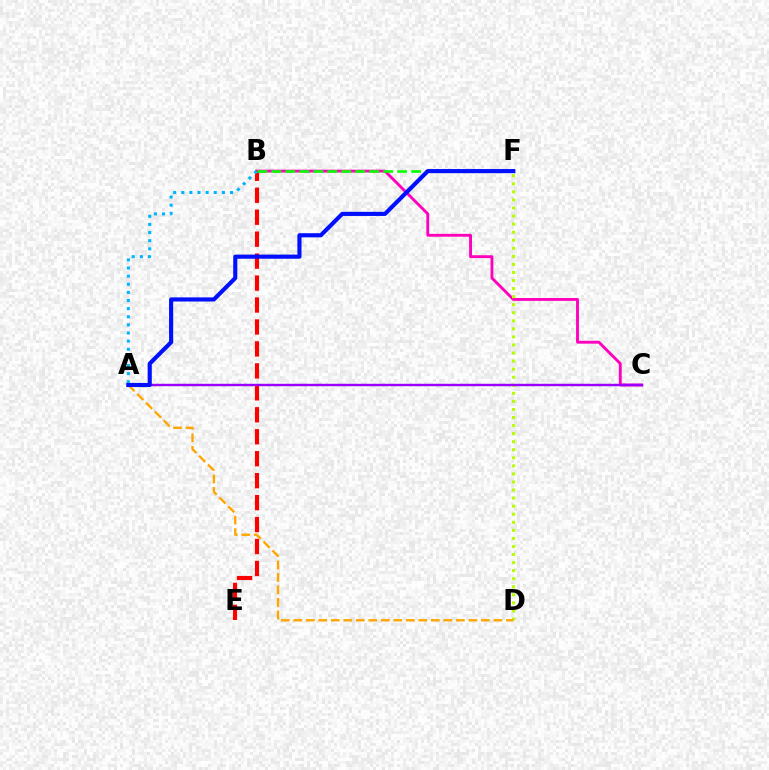{('A', 'C'): [{'color': '#00ff9d', 'line_style': 'dotted', 'thickness': 1.5}, {'color': '#9b00ff', 'line_style': 'solid', 'thickness': 1.74}], ('B', 'C'): [{'color': '#ff00bd', 'line_style': 'solid', 'thickness': 2.07}], ('B', 'E'): [{'color': '#ff0000', 'line_style': 'dashed', 'thickness': 2.98}], ('A', 'B'): [{'color': '#00b5ff', 'line_style': 'dotted', 'thickness': 2.21}], ('D', 'F'): [{'color': '#b3ff00', 'line_style': 'dotted', 'thickness': 2.19}], ('A', 'D'): [{'color': '#ffa500', 'line_style': 'dashed', 'thickness': 1.7}], ('B', 'F'): [{'color': '#08ff00', 'line_style': 'dashed', 'thickness': 1.9}], ('A', 'F'): [{'color': '#0010ff', 'line_style': 'solid', 'thickness': 2.98}]}